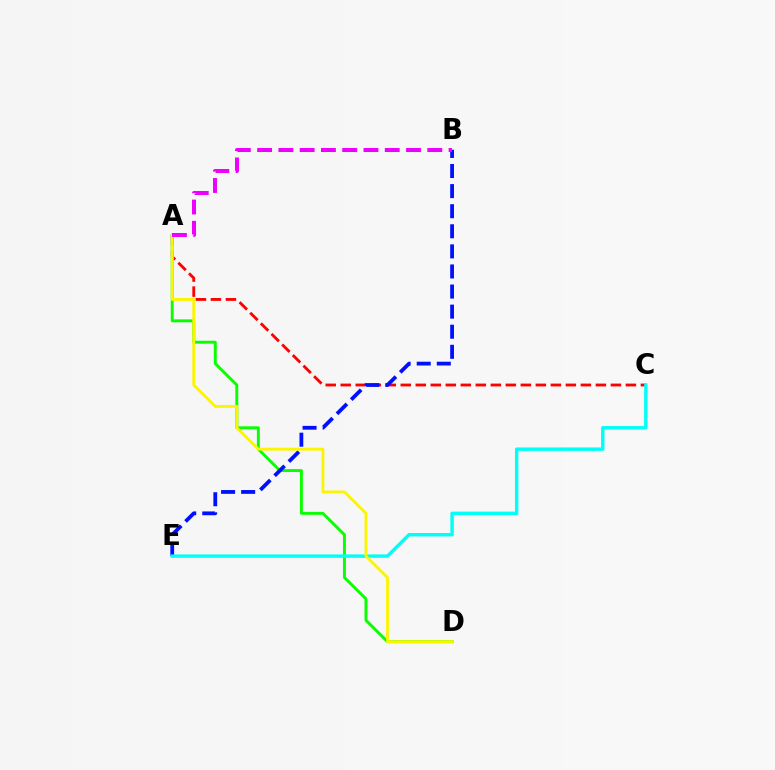{('A', 'C'): [{'color': '#ff0000', 'line_style': 'dashed', 'thickness': 2.04}], ('A', 'D'): [{'color': '#08ff00', 'line_style': 'solid', 'thickness': 2.1}, {'color': '#fcf500', 'line_style': 'solid', 'thickness': 2.06}], ('B', 'E'): [{'color': '#0010ff', 'line_style': 'dashed', 'thickness': 2.73}], ('C', 'E'): [{'color': '#00fff6', 'line_style': 'solid', 'thickness': 2.46}], ('A', 'B'): [{'color': '#ee00ff', 'line_style': 'dashed', 'thickness': 2.89}]}